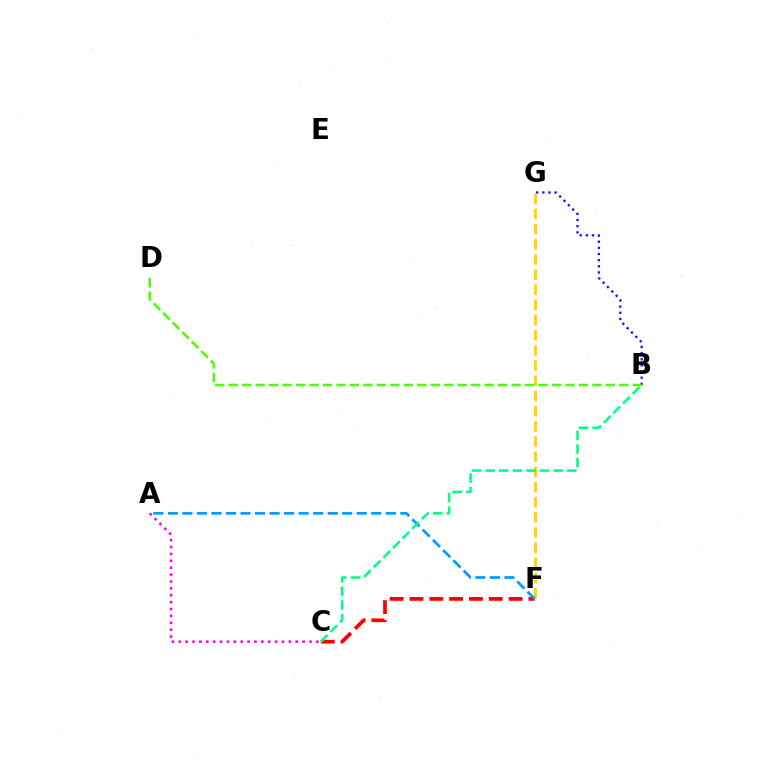{('B', 'G'): [{'color': '#3700ff', 'line_style': 'dotted', 'thickness': 1.67}], ('A', 'C'): [{'color': '#ff00ed', 'line_style': 'dotted', 'thickness': 1.87}], ('F', 'G'): [{'color': '#ffd500', 'line_style': 'dashed', 'thickness': 2.06}], ('B', 'D'): [{'color': '#4fff00', 'line_style': 'dashed', 'thickness': 1.83}], ('C', 'F'): [{'color': '#ff0000', 'line_style': 'dashed', 'thickness': 2.69}], ('A', 'F'): [{'color': '#009eff', 'line_style': 'dashed', 'thickness': 1.97}], ('B', 'C'): [{'color': '#00ff86', 'line_style': 'dashed', 'thickness': 1.85}]}